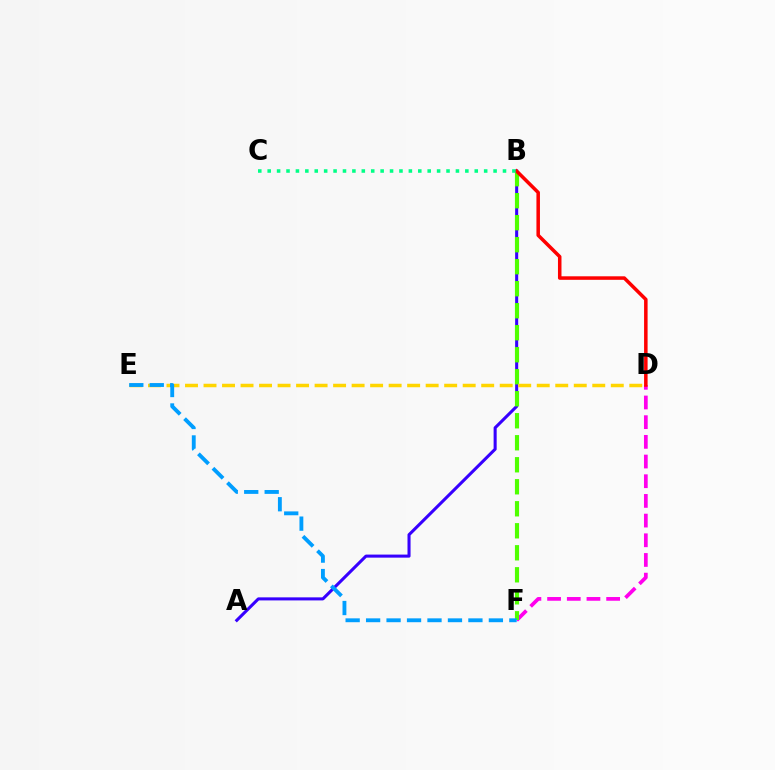{('A', 'B'): [{'color': '#3700ff', 'line_style': 'solid', 'thickness': 2.2}], ('D', 'F'): [{'color': '#ff00ed', 'line_style': 'dashed', 'thickness': 2.67}], ('B', 'F'): [{'color': '#4fff00', 'line_style': 'dashed', 'thickness': 2.99}], ('B', 'D'): [{'color': '#ff0000', 'line_style': 'solid', 'thickness': 2.53}], ('D', 'E'): [{'color': '#ffd500', 'line_style': 'dashed', 'thickness': 2.51}], ('B', 'C'): [{'color': '#00ff86', 'line_style': 'dotted', 'thickness': 2.56}], ('E', 'F'): [{'color': '#009eff', 'line_style': 'dashed', 'thickness': 2.78}]}